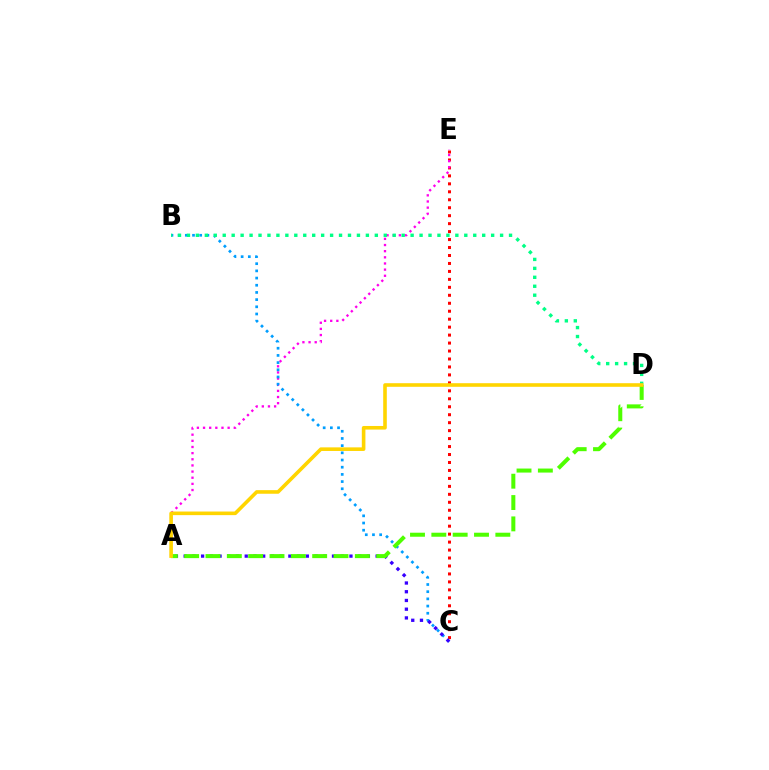{('C', 'E'): [{'color': '#ff0000', 'line_style': 'dotted', 'thickness': 2.16}], ('A', 'E'): [{'color': '#ff00ed', 'line_style': 'dotted', 'thickness': 1.67}], ('B', 'C'): [{'color': '#009eff', 'line_style': 'dotted', 'thickness': 1.95}], ('B', 'D'): [{'color': '#00ff86', 'line_style': 'dotted', 'thickness': 2.43}], ('A', 'C'): [{'color': '#3700ff', 'line_style': 'dotted', 'thickness': 2.37}], ('A', 'D'): [{'color': '#4fff00', 'line_style': 'dashed', 'thickness': 2.9}, {'color': '#ffd500', 'line_style': 'solid', 'thickness': 2.59}]}